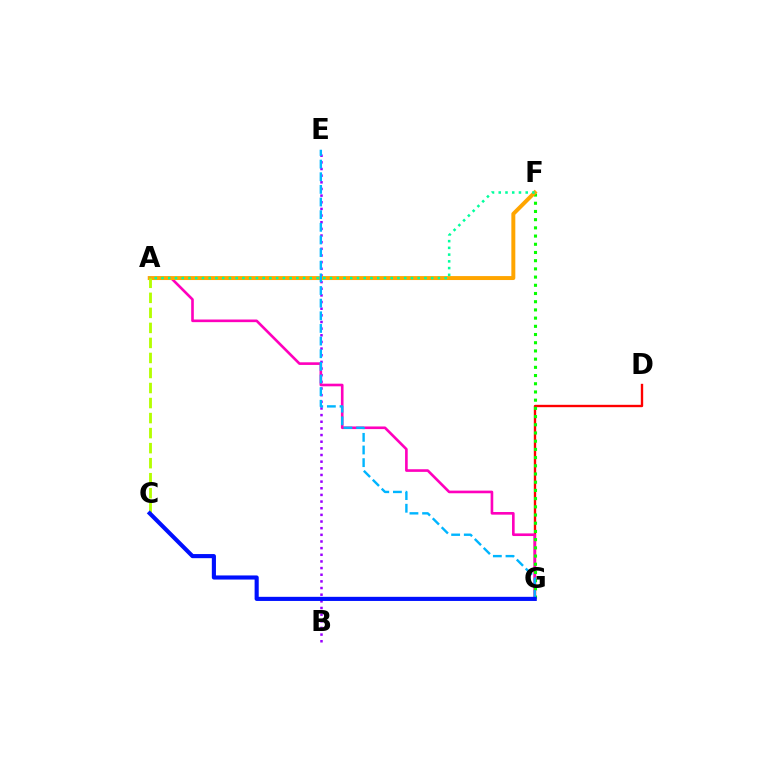{('B', 'E'): [{'color': '#9b00ff', 'line_style': 'dotted', 'thickness': 1.81}], ('D', 'G'): [{'color': '#ff0000', 'line_style': 'solid', 'thickness': 1.71}], ('A', 'G'): [{'color': '#ff00bd', 'line_style': 'solid', 'thickness': 1.9}], ('F', 'G'): [{'color': '#08ff00', 'line_style': 'dotted', 'thickness': 2.23}], ('A', 'F'): [{'color': '#ffa500', 'line_style': 'solid', 'thickness': 2.85}, {'color': '#00ff9d', 'line_style': 'dotted', 'thickness': 1.83}], ('E', 'G'): [{'color': '#00b5ff', 'line_style': 'dashed', 'thickness': 1.72}], ('A', 'C'): [{'color': '#b3ff00', 'line_style': 'dashed', 'thickness': 2.04}], ('C', 'G'): [{'color': '#0010ff', 'line_style': 'solid', 'thickness': 2.97}]}